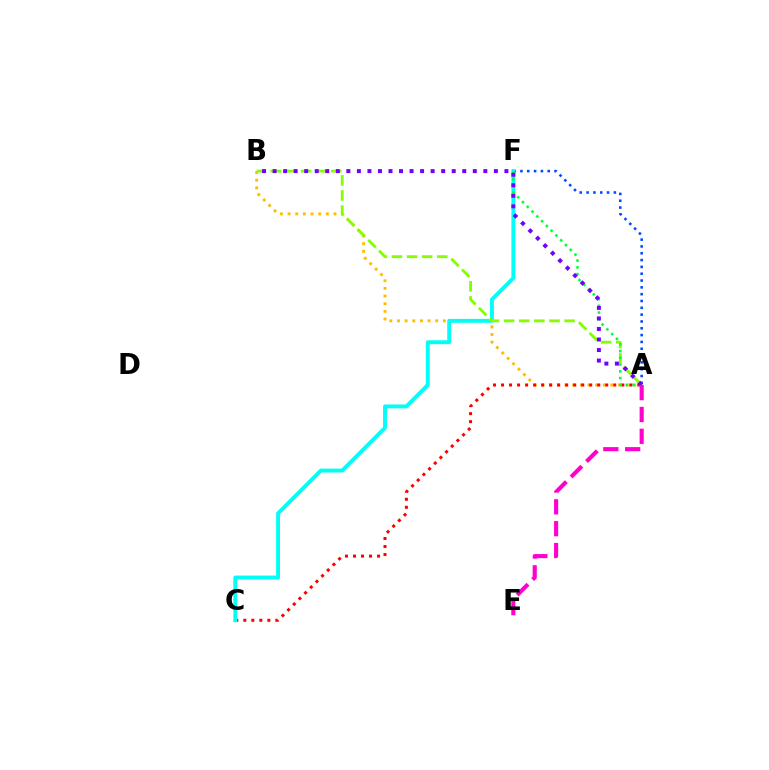{('A', 'B'): [{'color': '#ffbd00', 'line_style': 'dotted', 'thickness': 2.08}, {'color': '#84ff00', 'line_style': 'dashed', 'thickness': 2.06}, {'color': '#7200ff', 'line_style': 'dotted', 'thickness': 2.86}], ('A', 'C'): [{'color': '#ff0000', 'line_style': 'dotted', 'thickness': 2.18}], ('A', 'F'): [{'color': '#004bff', 'line_style': 'dotted', 'thickness': 1.85}, {'color': '#00ff39', 'line_style': 'dotted', 'thickness': 1.84}], ('C', 'F'): [{'color': '#00fff6', 'line_style': 'solid', 'thickness': 2.79}], ('A', 'E'): [{'color': '#ff00cf', 'line_style': 'dashed', 'thickness': 2.97}]}